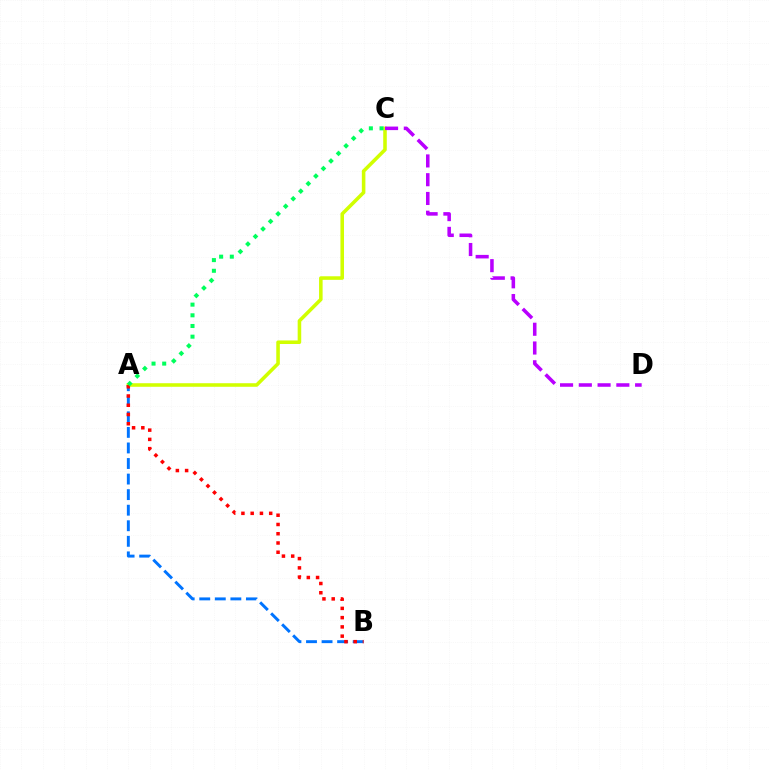{('A', 'C'): [{'color': '#d1ff00', 'line_style': 'solid', 'thickness': 2.56}, {'color': '#00ff5c', 'line_style': 'dotted', 'thickness': 2.9}], ('A', 'B'): [{'color': '#0074ff', 'line_style': 'dashed', 'thickness': 2.11}, {'color': '#ff0000', 'line_style': 'dotted', 'thickness': 2.51}], ('C', 'D'): [{'color': '#b900ff', 'line_style': 'dashed', 'thickness': 2.55}]}